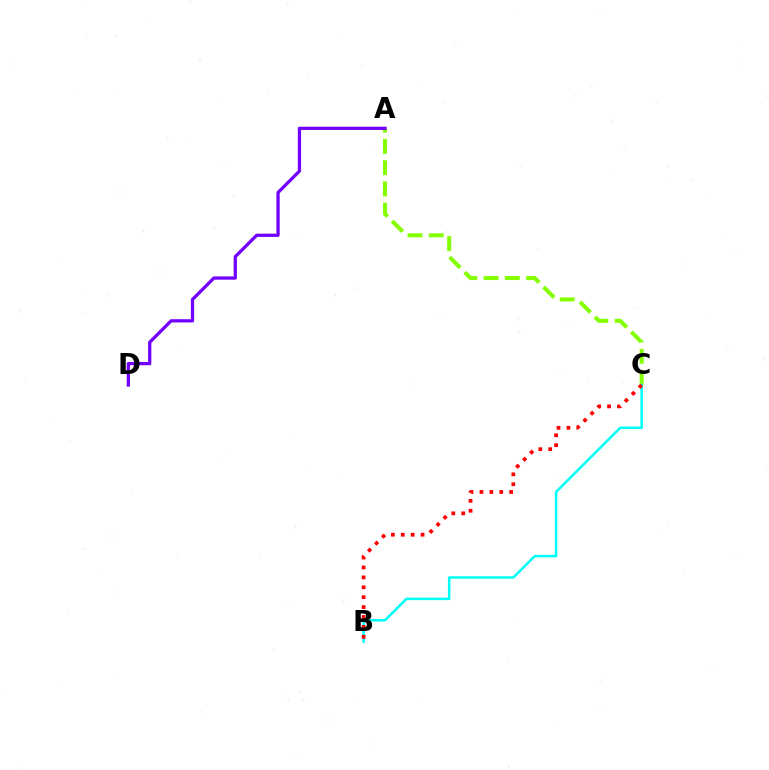{('A', 'C'): [{'color': '#84ff00', 'line_style': 'dashed', 'thickness': 2.89}], ('B', 'C'): [{'color': '#00fff6', 'line_style': 'solid', 'thickness': 1.8}, {'color': '#ff0000', 'line_style': 'dotted', 'thickness': 2.69}], ('A', 'D'): [{'color': '#7200ff', 'line_style': 'solid', 'thickness': 2.34}]}